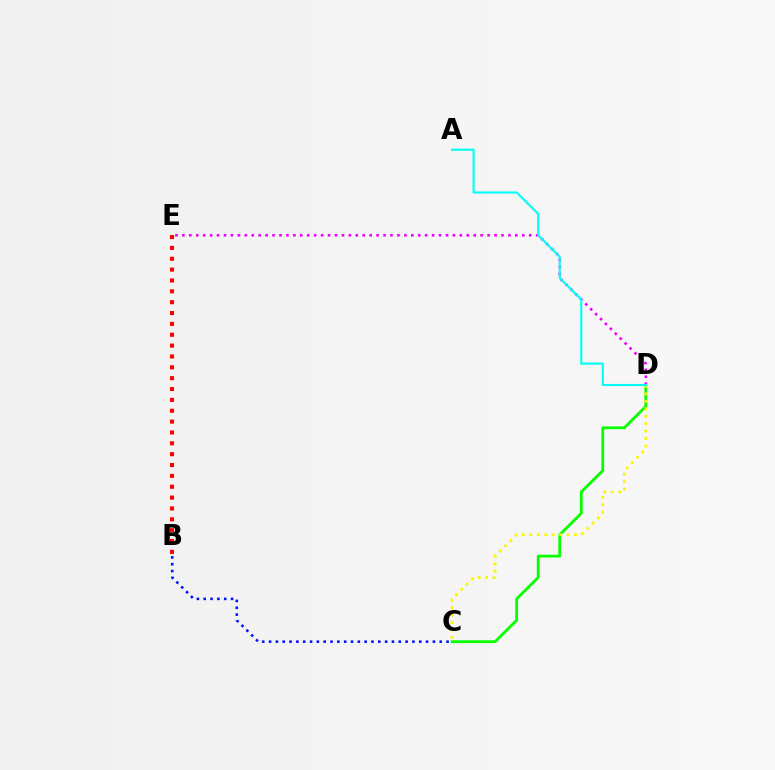{('C', 'D'): [{'color': '#08ff00', 'line_style': 'solid', 'thickness': 2.02}, {'color': '#fcf500', 'line_style': 'dotted', 'thickness': 2.02}], ('D', 'E'): [{'color': '#ee00ff', 'line_style': 'dotted', 'thickness': 1.88}], ('B', 'C'): [{'color': '#0010ff', 'line_style': 'dotted', 'thickness': 1.85}], ('A', 'D'): [{'color': '#00fff6', 'line_style': 'solid', 'thickness': 1.52}], ('B', 'E'): [{'color': '#ff0000', 'line_style': 'dotted', 'thickness': 2.95}]}